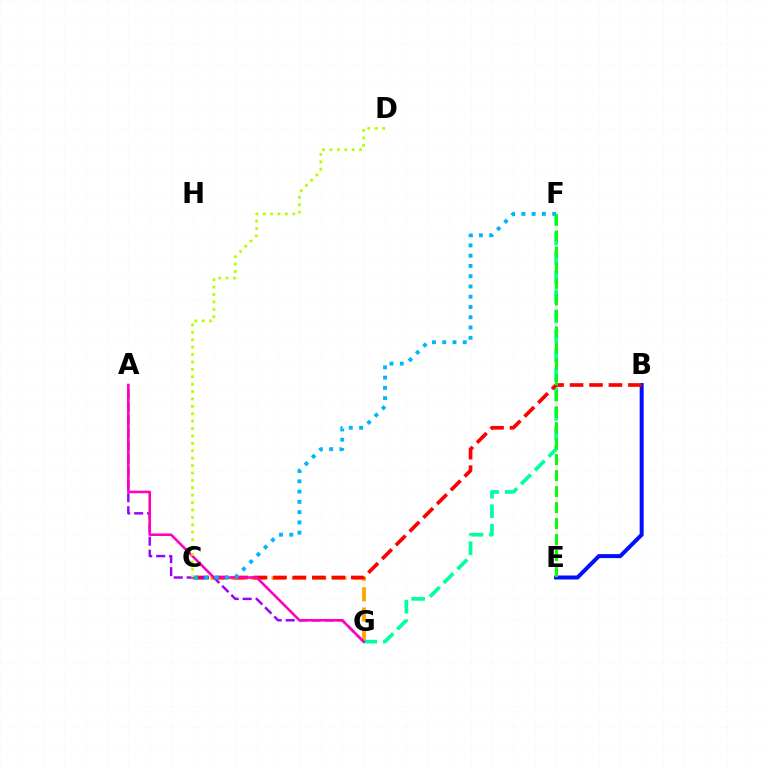{('C', 'G'): [{'color': '#ffa500', 'line_style': 'dashed', 'thickness': 2.76}], ('F', 'G'): [{'color': '#00ff9d', 'line_style': 'dashed', 'thickness': 2.65}], ('B', 'E'): [{'color': '#0010ff', 'line_style': 'solid', 'thickness': 2.88}], ('B', 'C'): [{'color': '#ff0000', 'line_style': 'dashed', 'thickness': 2.64}], ('A', 'G'): [{'color': '#9b00ff', 'line_style': 'dashed', 'thickness': 1.76}, {'color': '#ff00bd', 'line_style': 'solid', 'thickness': 1.86}], ('C', 'F'): [{'color': '#00b5ff', 'line_style': 'dotted', 'thickness': 2.79}], ('E', 'F'): [{'color': '#08ff00', 'line_style': 'dashed', 'thickness': 2.17}], ('C', 'D'): [{'color': '#b3ff00', 'line_style': 'dotted', 'thickness': 2.01}]}